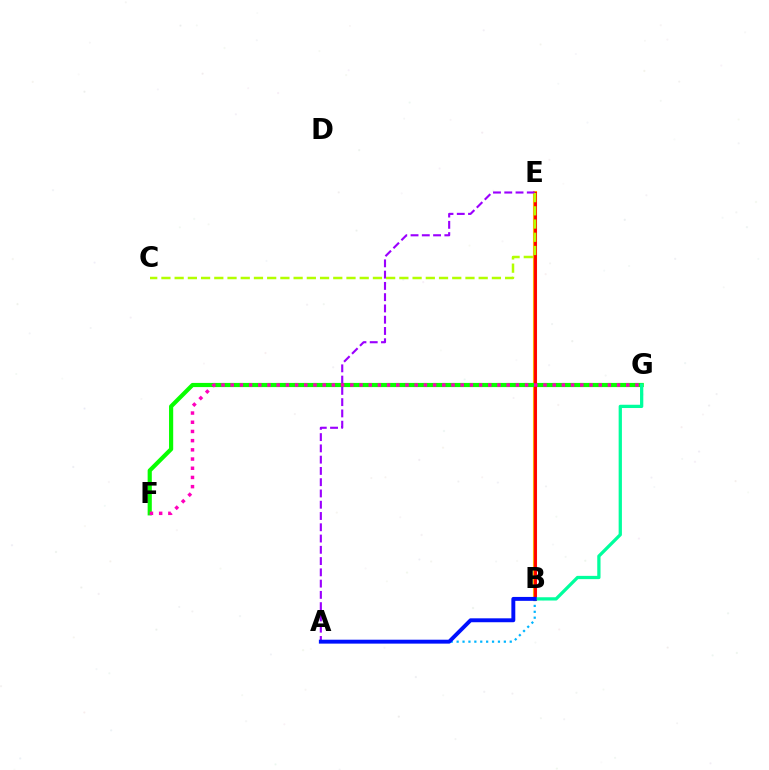{('A', 'B'): [{'color': '#00b5ff', 'line_style': 'dotted', 'thickness': 1.6}, {'color': '#0010ff', 'line_style': 'solid', 'thickness': 2.82}], ('B', 'E'): [{'color': '#ffa500', 'line_style': 'solid', 'thickness': 2.96}, {'color': '#ff0000', 'line_style': 'solid', 'thickness': 2.07}], ('F', 'G'): [{'color': '#08ff00', 'line_style': 'solid', 'thickness': 3.0}, {'color': '#ff00bd', 'line_style': 'dotted', 'thickness': 2.5}], ('A', 'E'): [{'color': '#9b00ff', 'line_style': 'dashed', 'thickness': 1.53}], ('B', 'G'): [{'color': '#00ff9d', 'line_style': 'solid', 'thickness': 2.35}], ('C', 'E'): [{'color': '#b3ff00', 'line_style': 'dashed', 'thickness': 1.8}]}